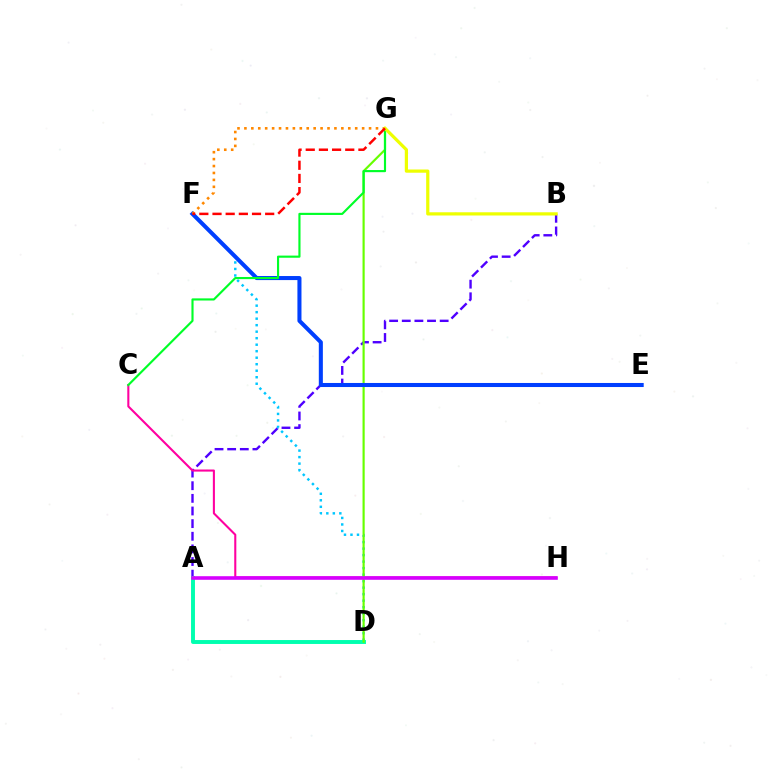{('A', 'B'): [{'color': '#4f00ff', 'line_style': 'dashed', 'thickness': 1.72}], ('D', 'F'): [{'color': '#00c7ff', 'line_style': 'dotted', 'thickness': 1.77}], ('C', 'H'): [{'color': '#ff00a0', 'line_style': 'solid', 'thickness': 1.5}], ('A', 'D'): [{'color': '#00ffaf', 'line_style': 'solid', 'thickness': 2.83}], ('D', 'G'): [{'color': '#66ff00', 'line_style': 'solid', 'thickness': 1.56}], ('E', 'F'): [{'color': '#003fff', 'line_style': 'solid', 'thickness': 2.92}], ('C', 'G'): [{'color': '#00ff27', 'line_style': 'solid', 'thickness': 1.54}], ('F', 'G'): [{'color': '#ff8800', 'line_style': 'dotted', 'thickness': 1.88}, {'color': '#ff0000', 'line_style': 'dashed', 'thickness': 1.79}], ('A', 'H'): [{'color': '#d600ff', 'line_style': 'solid', 'thickness': 2.59}], ('B', 'G'): [{'color': '#eeff00', 'line_style': 'solid', 'thickness': 2.32}]}